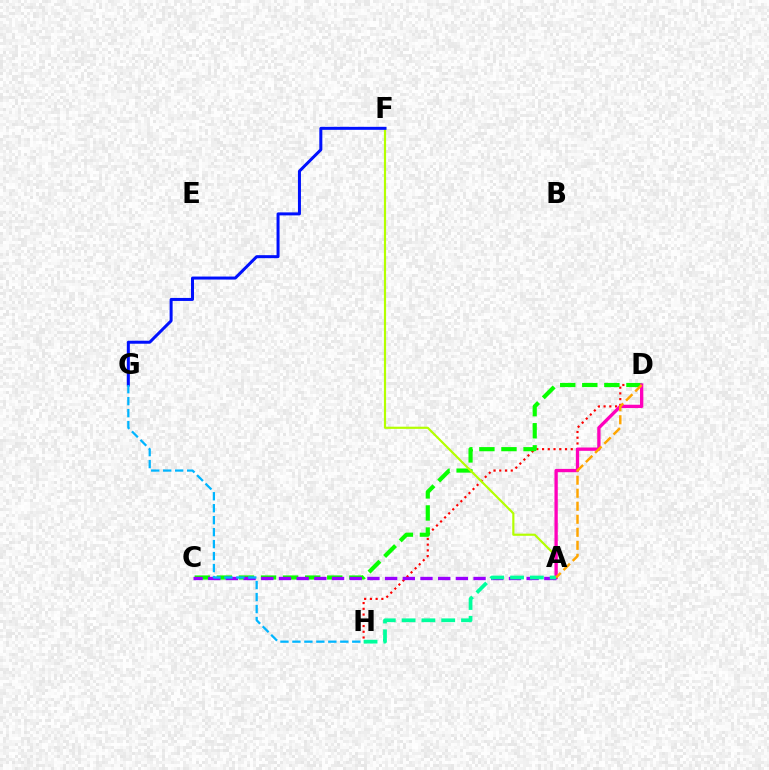{('D', 'H'): [{'color': '#ff0000', 'line_style': 'dotted', 'thickness': 1.56}], ('C', 'D'): [{'color': '#08ff00', 'line_style': 'dashed', 'thickness': 3.0}], ('A', 'F'): [{'color': '#b3ff00', 'line_style': 'solid', 'thickness': 1.56}], ('F', 'G'): [{'color': '#0010ff', 'line_style': 'solid', 'thickness': 2.17}], ('A', 'D'): [{'color': '#ff00bd', 'line_style': 'solid', 'thickness': 2.38}, {'color': '#ffa500', 'line_style': 'dashed', 'thickness': 1.77}], ('A', 'C'): [{'color': '#9b00ff', 'line_style': 'dashed', 'thickness': 2.4}], ('G', 'H'): [{'color': '#00b5ff', 'line_style': 'dashed', 'thickness': 1.63}], ('A', 'H'): [{'color': '#00ff9d', 'line_style': 'dashed', 'thickness': 2.69}]}